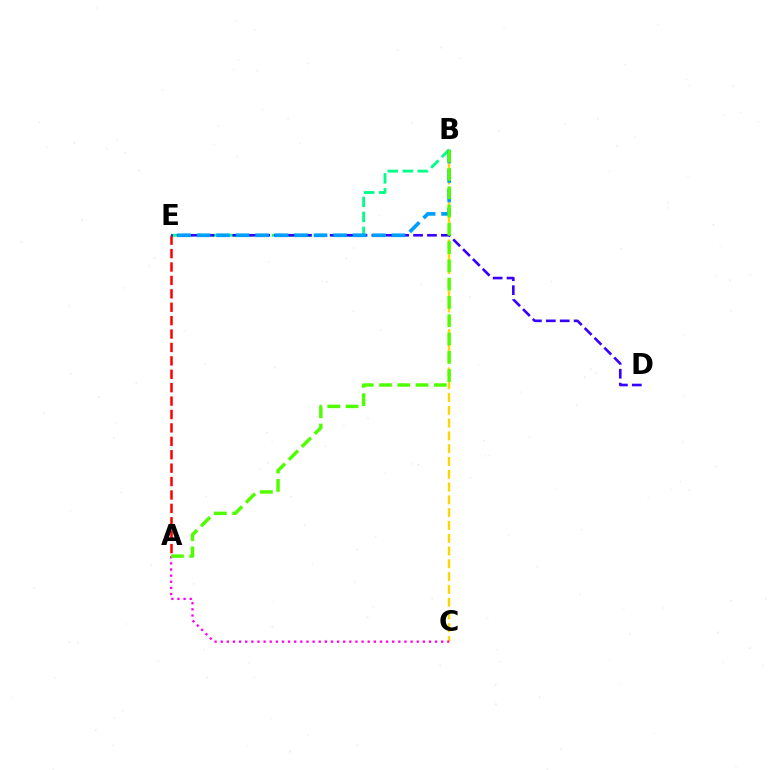{('B', 'C'): [{'color': '#ffd500', 'line_style': 'dashed', 'thickness': 1.74}], ('B', 'E'): [{'color': '#00ff86', 'line_style': 'dashed', 'thickness': 2.04}, {'color': '#009eff', 'line_style': 'dashed', 'thickness': 2.65}], ('A', 'E'): [{'color': '#ff0000', 'line_style': 'dashed', 'thickness': 1.82}], ('D', 'E'): [{'color': '#3700ff', 'line_style': 'dashed', 'thickness': 1.89}], ('A', 'C'): [{'color': '#ff00ed', 'line_style': 'dotted', 'thickness': 1.66}], ('A', 'B'): [{'color': '#4fff00', 'line_style': 'dashed', 'thickness': 2.48}]}